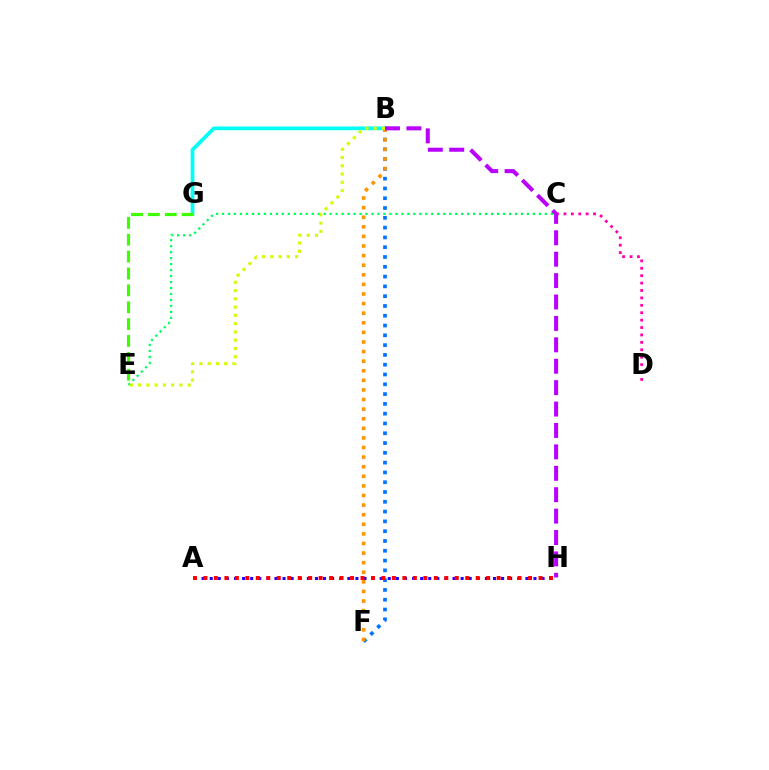{('B', 'G'): [{'color': '#00fff6', 'line_style': 'solid', 'thickness': 2.68}], ('B', 'F'): [{'color': '#0074ff', 'line_style': 'dotted', 'thickness': 2.66}, {'color': '#ff9400', 'line_style': 'dotted', 'thickness': 2.61}], ('C', 'D'): [{'color': '#ff00ac', 'line_style': 'dotted', 'thickness': 2.01}], ('C', 'E'): [{'color': '#00ff5c', 'line_style': 'dotted', 'thickness': 1.62}], ('B', 'E'): [{'color': '#d1ff00', 'line_style': 'dotted', 'thickness': 2.25}], ('E', 'G'): [{'color': '#3dff00', 'line_style': 'dashed', 'thickness': 2.29}], ('B', 'H'): [{'color': '#b900ff', 'line_style': 'dashed', 'thickness': 2.91}], ('A', 'H'): [{'color': '#2500ff', 'line_style': 'dotted', 'thickness': 2.2}, {'color': '#ff0000', 'line_style': 'dotted', 'thickness': 2.84}]}